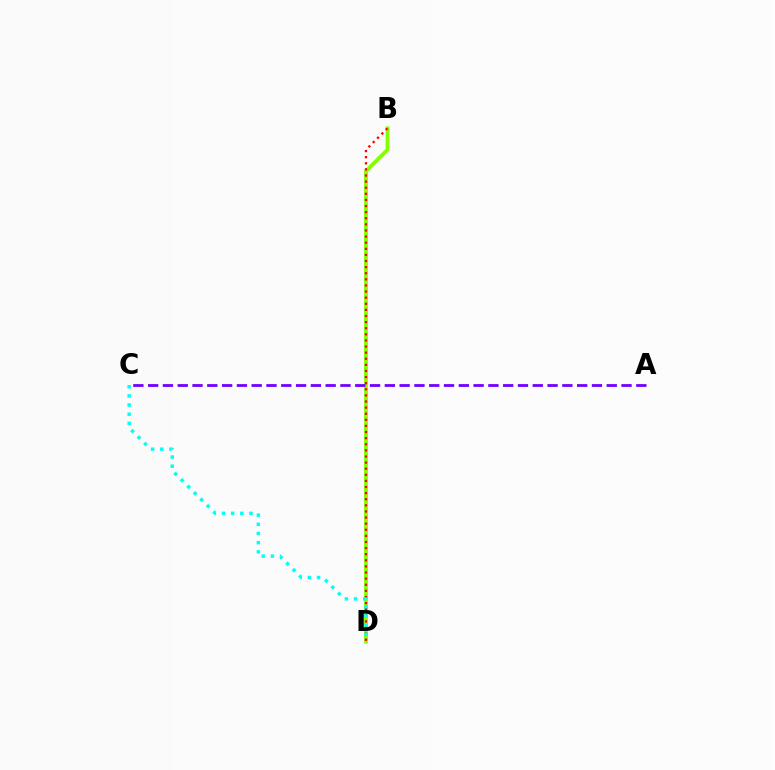{('B', 'D'): [{'color': '#84ff00', 'line_style': 'solid', 'thickness': 2.75}, {'color': '#ff0000', 'line_style': 'dotted', 'thickness': 1.66}], ('C', 'D'): [{'color': '#00fff6', 'line_style': 'dotted', 'thickness': 2.49}], ('A', 'C'): [{'color': '#7200ff', 'line_style': 'dashed', 'thickness': 2.01}]}